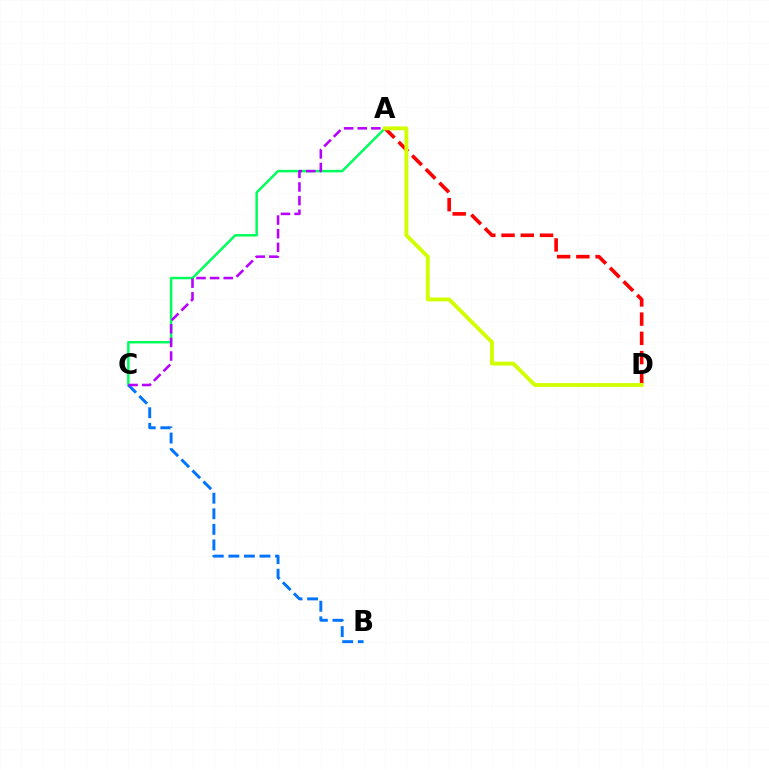{('A', 'C'): [{'color': '#00ff5c', 'line_style': 'solid', 'thickness': 1.78}, {'color': '#b900ff', 'line_style': 'dashed', 'thickness': 1.85}], ('B', 'C'): [{'color': '#0074ff', 'line_style': 'dashed', 'thickness': 2.12}], ('A', 'D'): [{'color': '#ff0000', 'line_style': 'dashed', 'thickness': 2.61}, {'color': '#d1ff00', 'line_style': 'solid', 'thickness': 2.78}]}